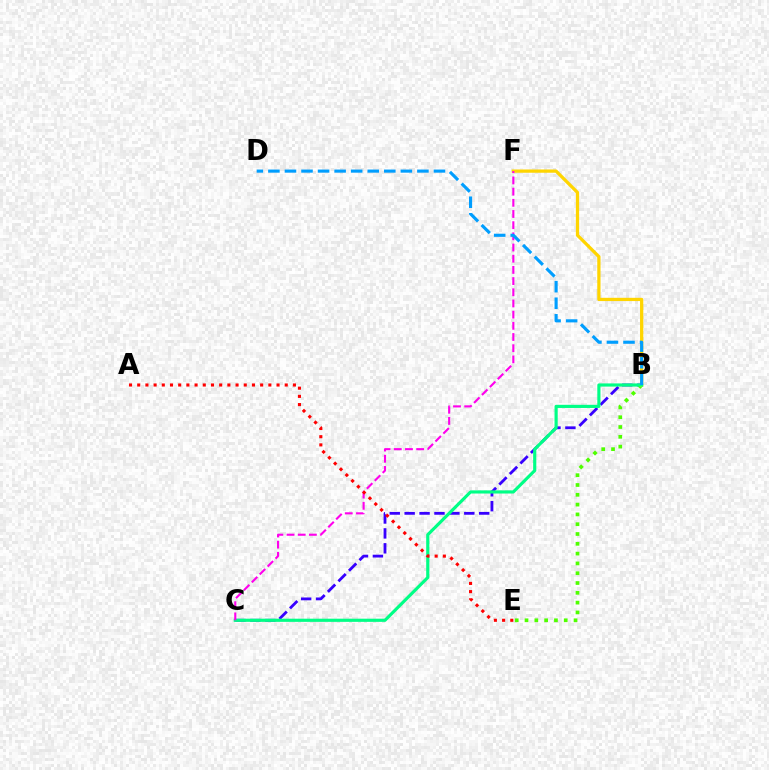{('B', 'C'): [{'color': '#3700ff', 'line_style': 'dashed', 'thickness': 2.03}, {'color': '#00ff86', 'line_style': 'solid', 'thickness': 2.28}], ('B', 'E'): [{'color': '#4fff00', 'line_style': 'dotted', 'thickness': 2.66}], ('B', 'F'): [{'color': '#ffd500', 'line_style': 'solid', 'thickness': 2.35}], ('C', 'F'): [{'color': '#ff00ed', 'line_style': 'dashed', 'thickness': 1.52}], ('B', 'D'): [{'color': '#009eff', 'line_style': 'dashed', 'thickness': 2.25}], ('A', 'E'): [{'color': '#ff0000', 'line_style': 'dotted', 'thickness': 2.23}]}